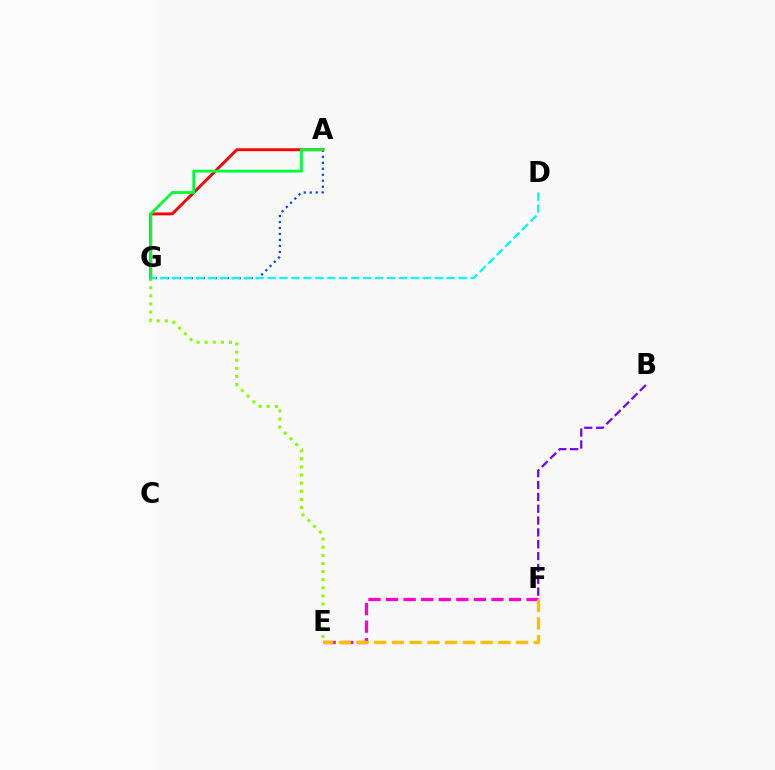{('B', 'F'): [{'color': '#7200ff', 'line_style': 'dashed', 'thickness': 1.61}], ('E', 'F'): [{'color': '#ff00cf', 'line_style': 'dashed', 'thickness': 2.39}, {'color': '#ffbd00', 'line_style': 'dashed', 'thickness': 2.41}], ('A', 'G'): [{'color': '#ff0000', 'line_style': 'solid', 'thickness': 2.09}, {'color': '#004bff', 'line_style': 'dotted', 'thickness': 1.62}, {'color': '#00ff39', 'line_style': 'solid', 'thickness': 2.03}], ('E', 'G'): [{'color': '#84ff00', 'line_style': 'dotted', 'thickness': 2.21}], ('D', 'G'): [{'color': '#00fff6', 'line_style': 'dashed', 'thickness': 1.62}]}